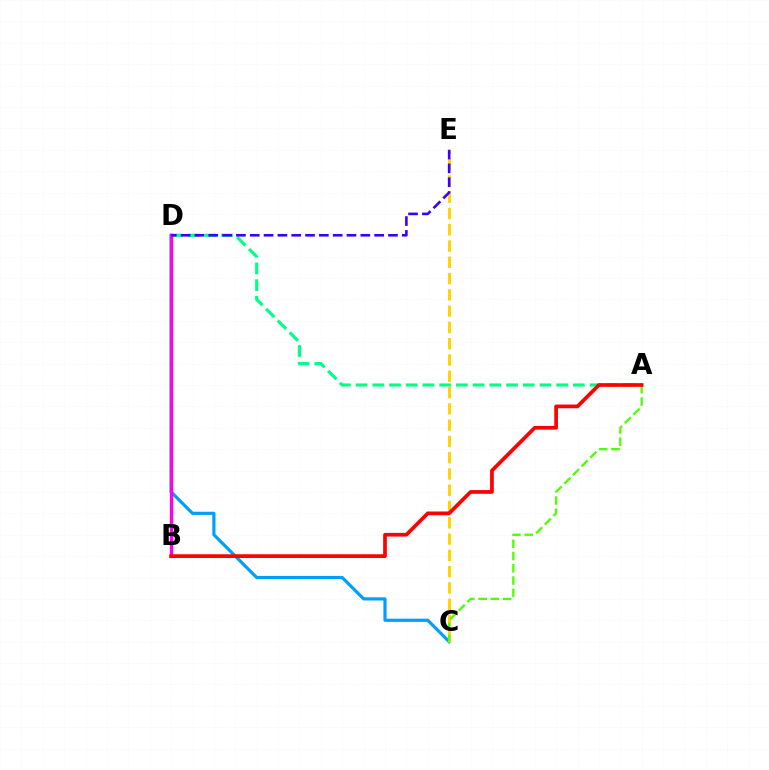{('C', 'D'): [{'color': '#009eff', 'line_style': 'solid', 'thickness': 2.29}], ('A', 'D'): [{'color': '#00ff86', 'line_style': 'dashed', 'thickness': 2.27}], ('C', 'E'): [{'color': '#ffd500', 'line_style': 'dashed', 'thickness': 2.21}], ('B', 'D'): [{'color': '#ff00ed', 'line_style': 'solid', 'thickness': 2.38}], ('A', 'C'): [{'color': '#4fff00', 'line_style': 'dashed', 'thickness': 1.66}], ('A', 'B'): [{'color': '#ff0000', 'line_style': 'solid', 'thickness': 2.67}], ('D', 'E'): [{'color': '#3700ff', 'line_style': 'dashed', 'thickness': 1.88}]}